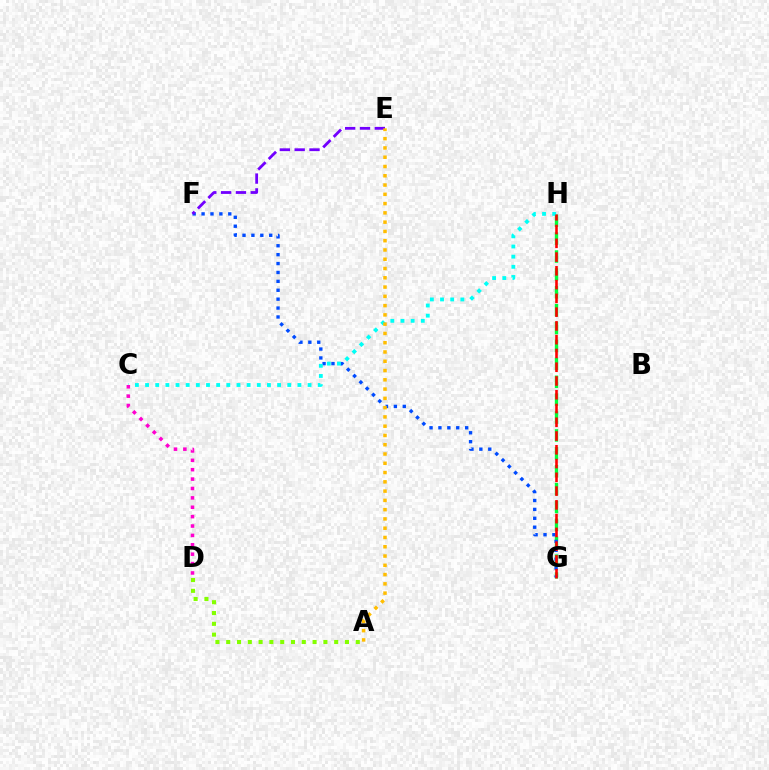{('G', 'H'): [{'color': '#00ff39', 'line_style': 'dashed', 'thickness': 2.43}, {'color': '#ff0000', 'line_style': 'dashed', 'thickness': 1.87}], ('F', 'G'): [{'color': '#004bff', 'line_style': 'dotted', 'thickness': 2.42}], ('A', 'D'): [{'color': '#84ff00', 'line_style': 'dotted', 'thickness': 2.93}], ('C', 'H'): [{'color': '#00fff6', 'line_style': 'dotted', 'thickness': 2.76}], ('E', 'F'): [{'color': '#7200ff', 'line_style': 'dashed', 'thickness': 2.02}], ('C', 'D'): [{'color': '#ff00cf', 'line_style': 'dotted', 'thickness': 2.55}], ('A', 'E'): [{'color': '#ffbd00', 'line_style': 'dotted', 'thickness': 2.52}]}